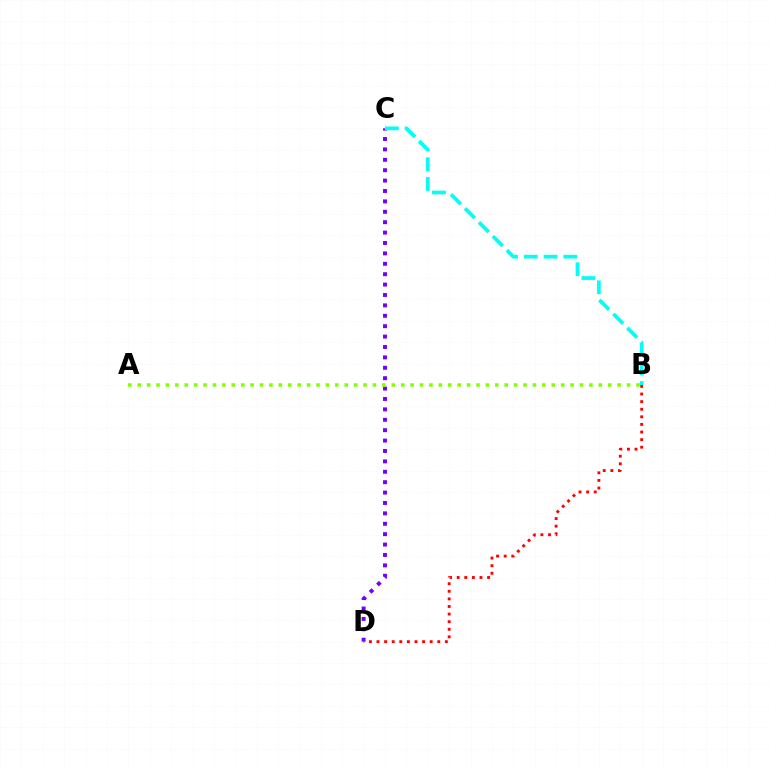{('C', 'D'): [{'color': '#7200ff', 'line_style': 'dotted', 'thickness': 2.83}], ('B', 'C'): [{'color': '#00fff6', 'line_style': 'dashed', 'thickness': 2.68}], ('B', 'D'): [{'color': '#ff0000', 'line_style': 'dotted', 'thickness': 2.06}], ('A', 'B'): [{'color': '#84ff00', 'line_style': 'dotted', 'thickness': 2.56}]}